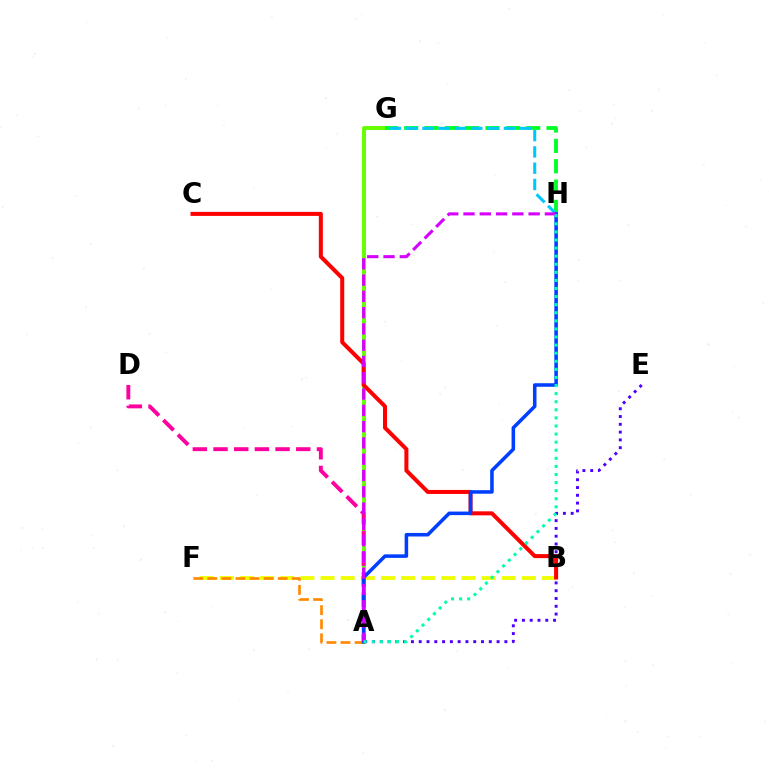{('B', 'F'): [{'color': '#eeff00', 'line_style': 'dashed', 'thickness': 2.73}], ('A', 'G'): [{'color': '#66ff00', 'line_style': 'solid', 'thickness': 2.84}], ('G', 'H'): [{'color': '#00ff27', 'line_style': 'dashed', 'thickness': 2.76}, {'color': '#00c7ff', 'line_style': 'dashed', 'thickness': 2.21}], ('A', 'F'): [{'color': '#ff8800', 'line_style': 'dashed', 'thickness': 1.91}], ('A', 'D'): [{'color': '#ff00a0', 'line_style': 'dashed', 'thickness': 2.81}], ('A', 'E'): [{'color': '#4f00ff', 'line_style': 'dotted', 'thickness': 2.12}], ('B', 'C'): [{'color': '#ff0000', 'line_style': 'solid', 'thickness': 2.89}], ('A', 'H'): [{'color': '#003fff', 'line_style': 'solid', 'thickness': 2.55}, {'color': '#d600ff', 'line_style': 'dashed', 'thickness': 2.21}, {'color': '#00ffaf', 'line_style': 'dotted', 'thickness': 2.2}]}